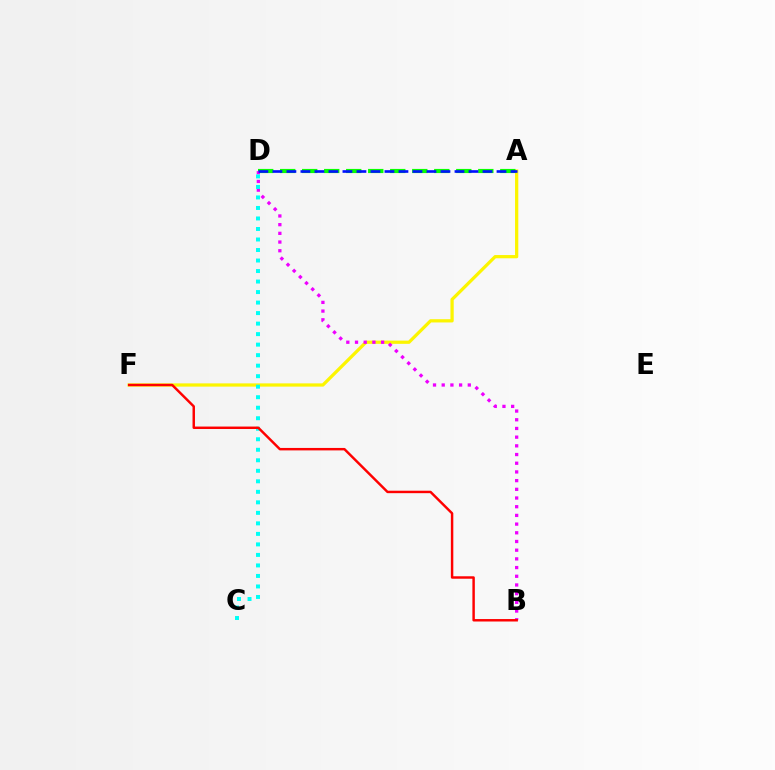{('A', 'F'): [{'color': '#fcf500', 'line_style': 'solid', 'thickness': 2.34}], ('A', 'D'): [{'color': '#08ff00', 'line_style': 'dashed', 'thickness': 2.99}, {'color': '#0010ff', 'line_style': 'dashed', 'thickness': 1.9}], ('B', 'D'): [{'color': '#ee00ff', 'line_style': 'dotted', 'thickness': 2.36}], ('C', 'D'): [{'color': '#00fff6', 'line_style': 'dotted', 'thickness': 2.86}], ('B', 'F'): [{'color': '#ff0000', 'line_style': 'solid', 'thickness': 1.77}]}